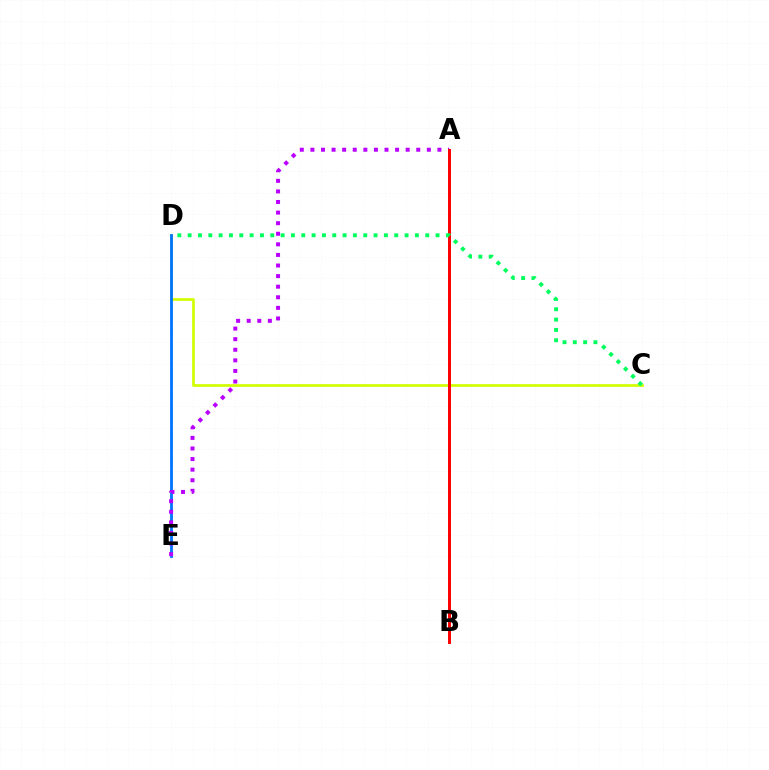{('C', 'D'): [{'color': '#d1ff00', 'line_style': 'solid', 'thickness': 1.94}, {'color': '#00ff5c', 'line_style': 'dotted', 'thickness': 2.81}], ('D', 'E'): [{'color': '#0074ff', 'line_style': 'solid', 'thickness': 2.03}], ('A', 'E'): [{'color': '#b900ff', 'line_style': 'dotted', 'thickness': 2.88}], ('A', 'B'): [{'color': '#ff0000', 'line_style': 'solid', 'thickness': 2.14}]}